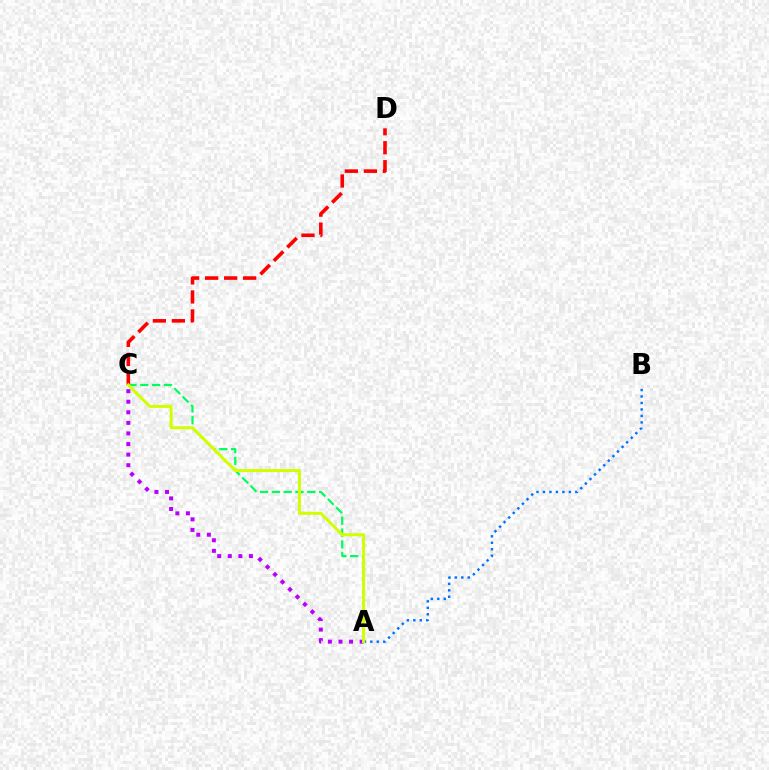{('A', 'C'): [{'color': '#00ff5c', 'line_style': 'dashed', 'thickness': 1.61}, {'color': '#b900ff', 'line_style': 'dotted', 'thickness': 2.87}, {'color': '#d1ff00', 'line_style': 'solid', 'thickness': 2.17}], ('A', 'B'): [{'color': '#0074ff', 'line_style': 'dotted', 'thickness': 1.76}], ('C', 'D'): [{'color': '#ff0000', 'line_style': 'dashed', 'thickness': 2.58}]}